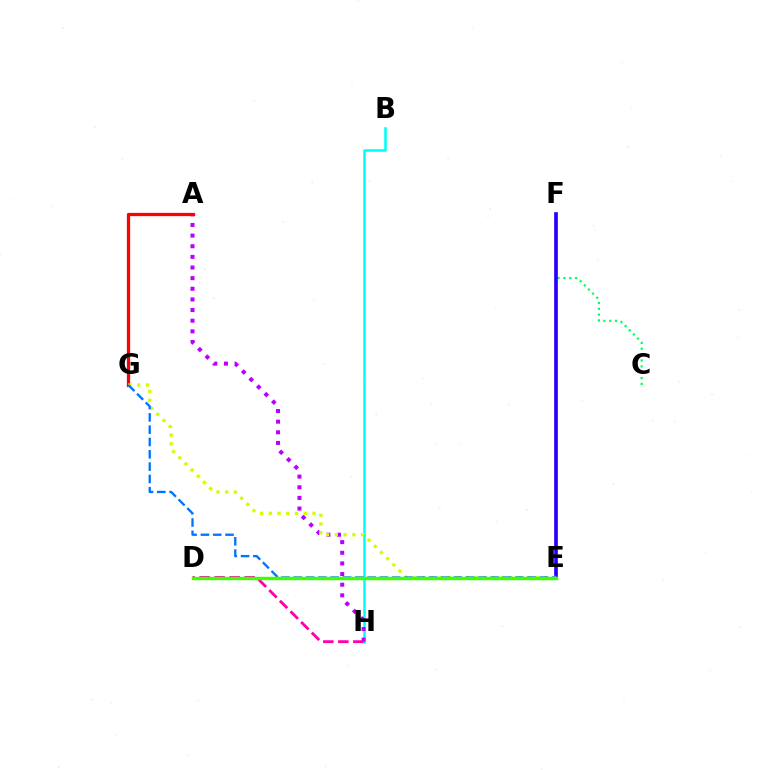{('C', 'F'): [{'color': '#00ff5c', 'line_style': 'dotted', 'thickness': 1.59}], ('B', 'H'): [{'color': '#00fff6', 'line_style': 'solid', 'thickness': 1.84}], ('A', 'H'): [{'color': '#b900ff', 'line_style': 'dotted', 'thickness': 2.89}], ('D', 'H'): [{'color': '#ff00ac', 'line_style': 'dashed', 'thickness': 2.04}], ('A', 'G'): [{'color': '#ff0000', 'line_style': 'solid', 'thickness': 2.34}], ('E', 'F'): [{'color': '#2500ff', 'line_style': 'solid', 'thickness': 2.63}], ('E', 'G'): [{'color': '#d1ff00', 'line_style': 'dotted', 'thickness': 2.38}, {'color': '#0074ff', 'line_style': 'dashed', 'thickness': 1.67}], ('D', 'E'): [{'color': '#ff9400', 'line_style': 'dashed', 'thickness': 2.16}, {'color': '#3dff00', 'line_style': 'solid', 'thickness': 2.47}]}